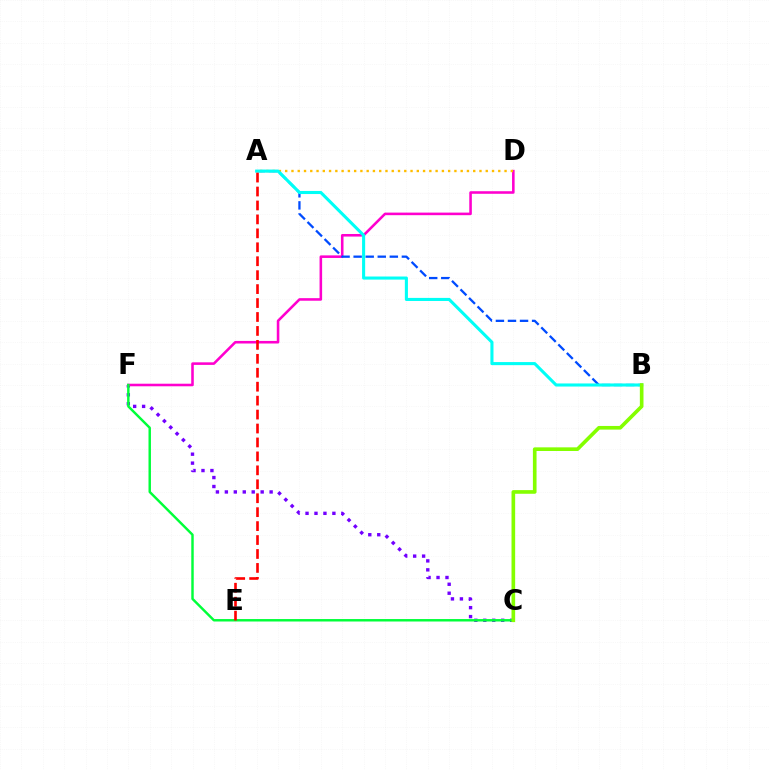{('C', 'F'): [{'color': '#7200ff', 'line_style': 'dotted', 'thickness': 2.43}, {'color': '#00ff39', 'line_style': 'solid', 'thickness': 1.76}], ('D', 'F'): [{'color': '#ff00cf', 'line_style': 'solid', 'thickness': 1.85}], ('A', 'D'): [{'color': '#ffbd00', 'line_style': 'dotted', 'thickness': 1.7}], ('A', 'B'): [{'color': '#004bff', 'line_style': 'dashed', 'thickness': 1.64}, {'color': '#00fff6', 'line_style': 'solid', 'thickness': 2.22}], ('B', 'C'): [{'color': '#84ff00', 'line_style': 'solid', 'thickness': 2.63}], ('A', 'E'): [{'color': '#ff0000', 'line_style': 'dashed', 'thickness': 1.89}]}